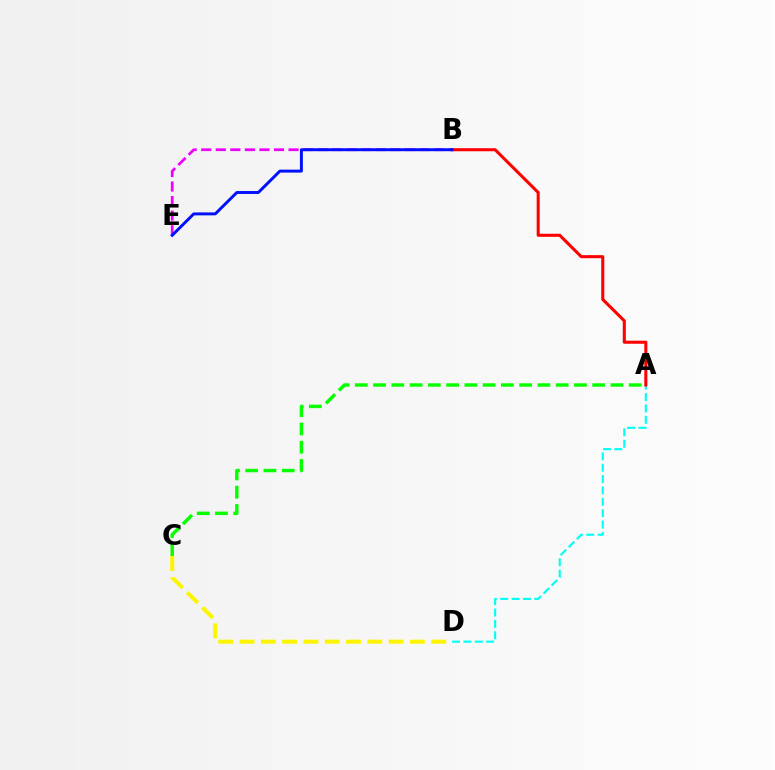{('A', 'C'): [{'color': '#08ff00', 'line_style': 'dashed', 'thickness': 2.48}], ('B', 'E'): [{'color': '#ee00ff', 'line_style': 'dashed', 'thickness': 1.98}, {'color': '#0010ff', 'line_style': 'solid', 'thickness': 2.12}], ('A', 'D'): [{'color': '#00fff6', 'line_style': 'dashed', 'thickness': 1.54}], ('C', 'D'): [{'color': '#fcf500', 'line_style': 'dashed', 'thickness': 2.89}], ('A', 'B'): [{'color': '#ff0000', 'line_style': 'solid', 'thickness': 2.2}]}